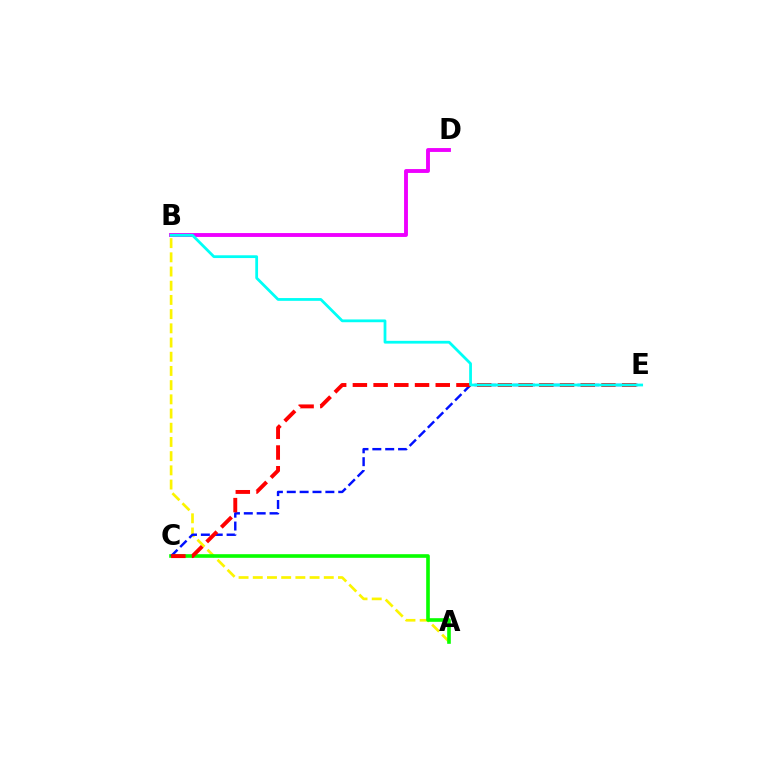{('A', 'B'): [{'color': '#fcf500', 'line_style': 'dashed', 'thickness': 1.93}], ('B', 'D'): [{'color': '#ee00ff', 'line_style': 'solid', 'thickness': 2.79}], ('A', 'C'): [{'color': '#08ff00', 'line_style': 'solid', 'thickness': 2.61}], ('C', 'E'): [{'color': '#0010ff', 'line_style': 'dashed', 'thickness': 1.75}, {'color': '#ff0000', 'line_style': 'dashed', 'thickness': 2.81}], ('B', 'E'): [{'color': '#00fff6', 'line_style': 'solid', 'thickness': 2.0}]}